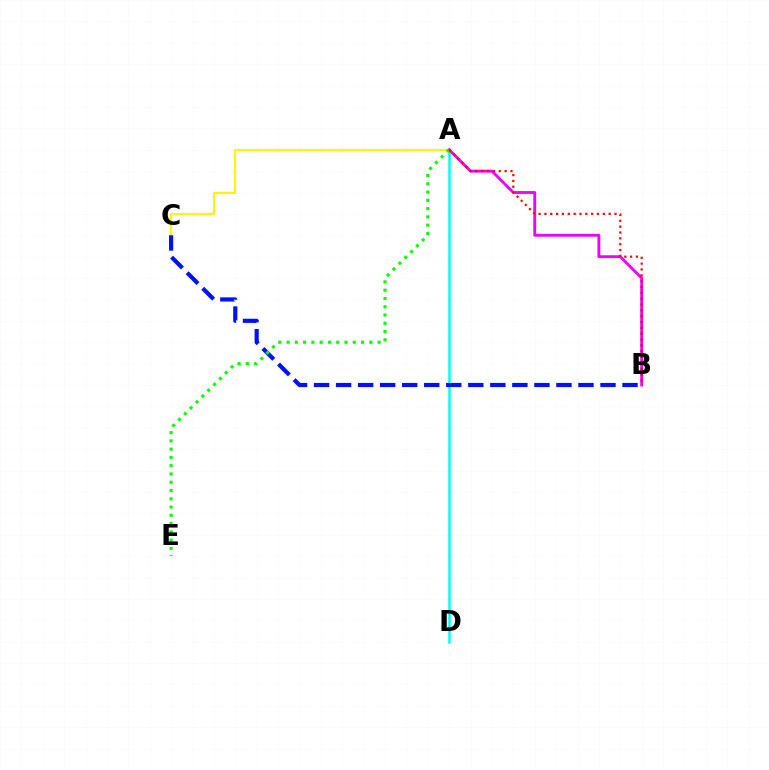{('A', 'D'): [{'color': '#00fff6', 'line_style': 'solid', 'thickness': 1.8}], ('A', 'C'): [{'color': '#fcf500', 'line_style': 'solid', 'thickness': 1.53}], ('A', 'B'): [{'color': '#ee00ff', 'line_style': 'solid', 'thickness': 2.06}, {'color': '#ff0000', 'line_style': 'dotted', 'thickness': 1.59}], ('B', 'C'): [{'color': '#0010ff', 'line_style': 'dashed', 'thickness': 2.99}], ('A', 'E'): [{'color': '#08ff00', 'line_style': 'dotted', 'thickness': 2.25}]}